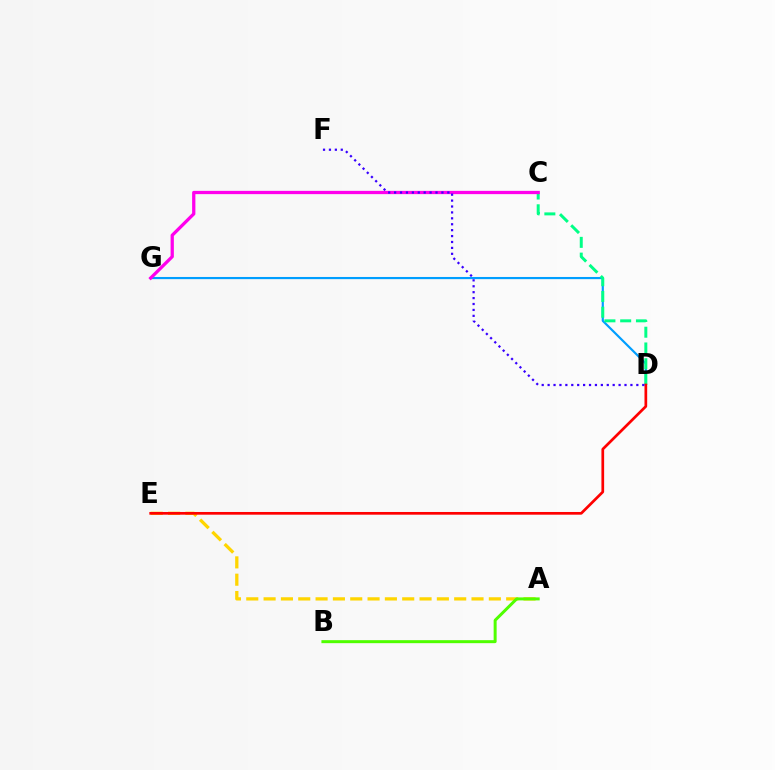{('D', 'G'): [{'color': '#009eff', 'line_style': 'solid', 'thickness': 1.57}], ('C', 'D'): [{'color': '#00ff86', 'line_style': 'dashed', 'thickness': 2.14}], ('A', 'E'): [{'color': '#ffd500', 'line_style': 'dashed', 'thickness': 2.35}], ('D', 'E'): [{'color': '#ff0000', 'line_style': 'solid', 'thickness': 1.95}], ('C', 'G'): [{'color': '#ff00ed', 'line_style': 'solid', 'thickness': 2.35}], ('D', 'F'): [{'color': '#3700ff', 'line_style': 'dotted', 'thickness': 1.61}], ('A', 'B'): [{'color': '#4fff00', 'line_style': 'solid', 'thickness': 2.15}]}